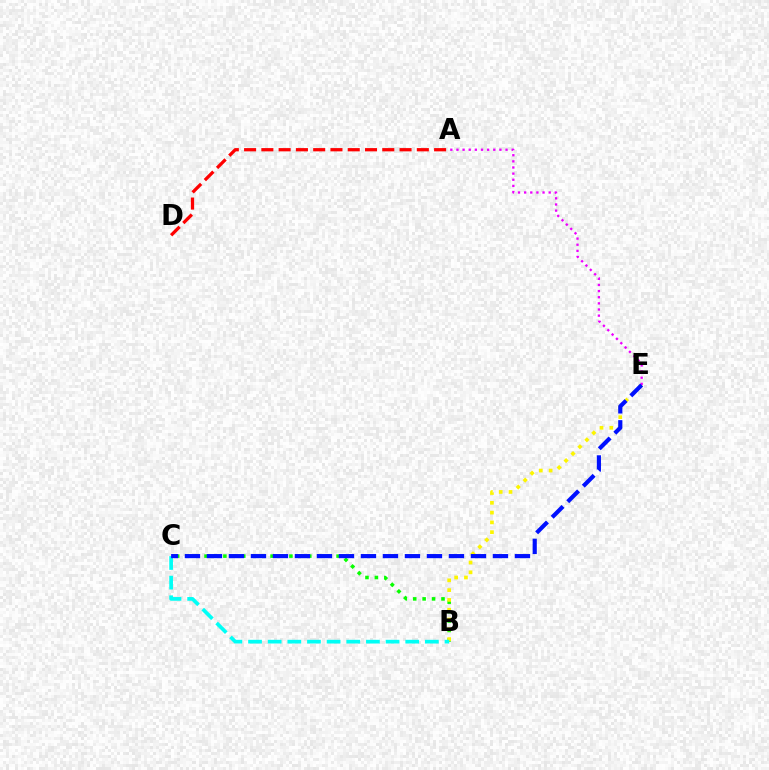{('B', 'C'): [{'color': '#08ff00', 'line_style': 'dotted', 'thickness': 2.56}, {'color': '#00fff6', 'line_style': 'dashed', 'thickness': 2.67}], ('B', 'E'): [{'color': '#fcf500', 'line_style': 'dotted', 'thickness': 2.66}], ('A', 'E'): [{'color': '#ee00ff', 'line_style': 'dotted', 'thickness': 1.67}], ('A', 'D'): [{'color': '#ff0000', 'line_style': 'dashed', 'thickness': 2.35}], ('C', 'E'): [{'color': '#0010ff', 'line_style': 'dashed', 'thickness': 2.99}]}